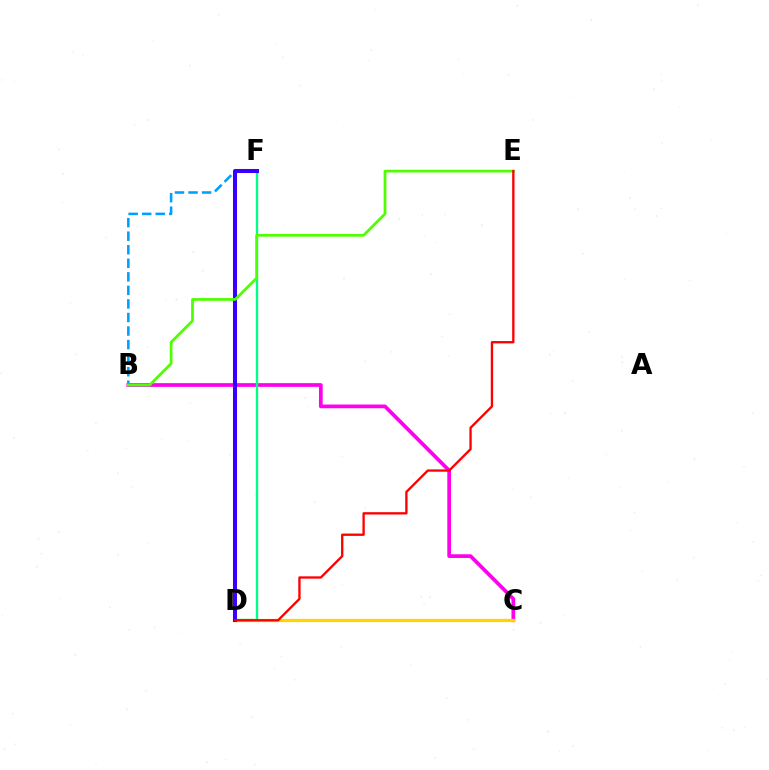{('B', 'C'): [{'color': '#ff00ed', 'line_style': 'solid', 'thickness': 2.68}], ('C', 'D'): [{'color': '#ffd500', 'line_style': 'solid', 'thickness': 2.33}], ('D', 'F'): [{'color': '#00ff86', 'line_style': 'solid', 'thickness': 1.68}, {'color': '#3700ff', 'line_style': 'solid', 'thickness': 2.91}], ('B', 'F'): [{'color': '#009eff', 'line_style': 'dashed', 'thickness': 1.84}], ('B', 'E'): [{'color': '#4fff00', 'line_style': 'solid', 'thickness': 1.98}], ('D', 'E'): [{'color': '#ff0000', 'line_style': 'solid', 'thickness': 1.68}]}